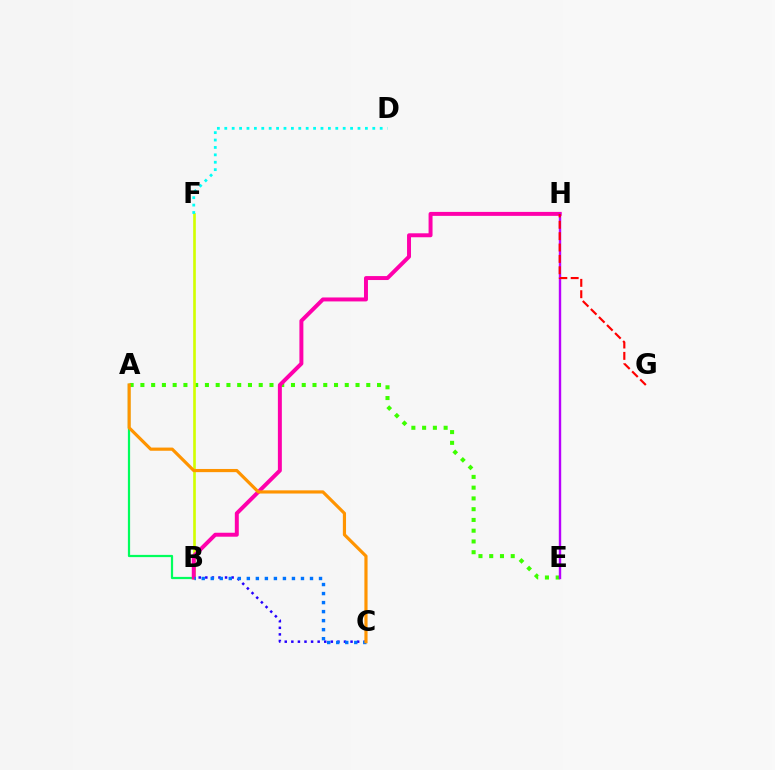{('A', 'E'): [{'color': '#3dff00', 'line_style': 'dotted', 'thickness': 2.92}], ('B', 'F'): [{'color': '#d1ff00', 'line_style': 'solid', 'thickness': 1.91}], ('A', 'B'): [{'color': '#00ff5c', 'line_style': 'solid', 'thickness': 1.6}], ('B', 'C'): [{'color': '#2500ff', 'line_style': 'dotted', 'thickness': 1.79}, {'color': '#0074ff', 'line_style': 'dotted', 'thickness': 2.45}], ('B', 'H'): [{'color': '#ff00ac', 'line_style': 'solid', 'thickness': 2.85}], ('D', 'F'): [{'color': '#00fff6', 'line_style': 'dotted', 'thickness': 2.01}], ('E', 'H'): [{'color': '#b900ff', 'line_style': 'solid', 'thickness': 1.73}], ('G', 'H'): [{'color': '#ff0000', 'line_style': 'dashed', 'thickness': 1.54}], ('A', 'C'): [{'color': '#ff9400', 'line_style': 'solid', 'thickness': 2.29}]}